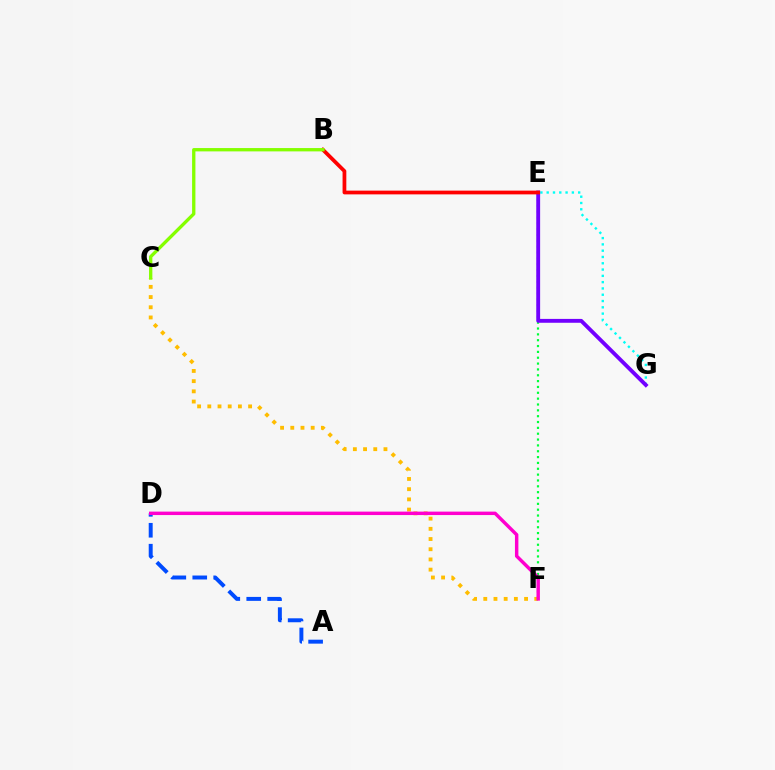{('E', 'G'): [{'color': '#00fff6', 'line_style': 'dotted', 'thickness': 1.71}, {'color': '#7200ff', 'line_style': 'solid', 'thickness': 2.78}], ('E', 'F'): [{'color': '#00ff39', 'line_style': 'dotted', 'thickness': 1.59}], ('A', 'D'): [{'color': '#004bff', 'line_style': 'dashed', 'thickness': 2.84}], ('C', 'F'): [{'color': '#ffbd00', 'line_style': 'dotted', 'thickness': 2.77}], ('B', 'E'): [{'color': '#ff0000', 'line_style': 'solid', 'thickness': 2.7}], ('B', 'C'): [{'color': '#84ff00', 'line_style': 'solid', 'thickness': 2.39}], ('D', 'F'): [{'color': '#ff00cf', 'line_style': 'solid', 'thickness': 2.48}]}